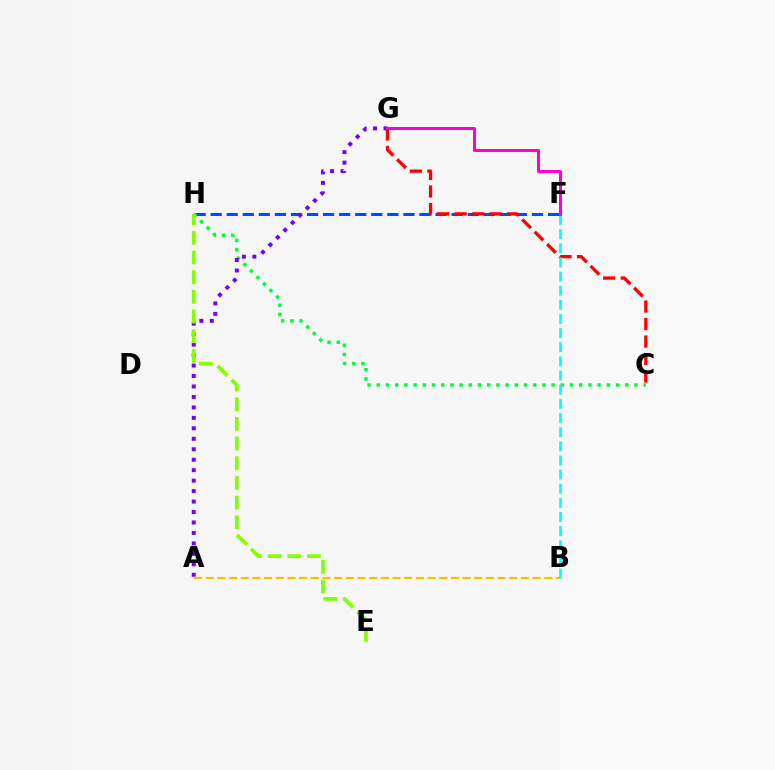{('F', 'H'): [{'color': '#004bff', 'line_style': 'dashed', 'thickness': 2.18}], ('C', 'H'): [{'color': '#00ff39', 'line_style': 'dotted', 'thickness': 2.5}], ('C', 'G'): [{'color': '#ff0000', 'line_style': 'dashed', 'thickness': 2.38}], ('A', 'G'): [{'color': '#7200ff', 'line_style': 'dotted', 'thickness': 2.84}], ('A', 'B'): [{'color': '#ffbd00', 'line_style': 'dashed', 'thickness': 1.59}], ('B', 'F'): [{'color': '#00fff6', 'line_style': 'dashed', 'thickness': 1.92}], ('E', 'H'): [{'color': '#84ff00', 'line_style': 'dashed', 'thickness': 2.67}], ('F', 'G'): [{'color': '#ff00cf', 'line_style': 'solid', 'thickness': 2.15}]}